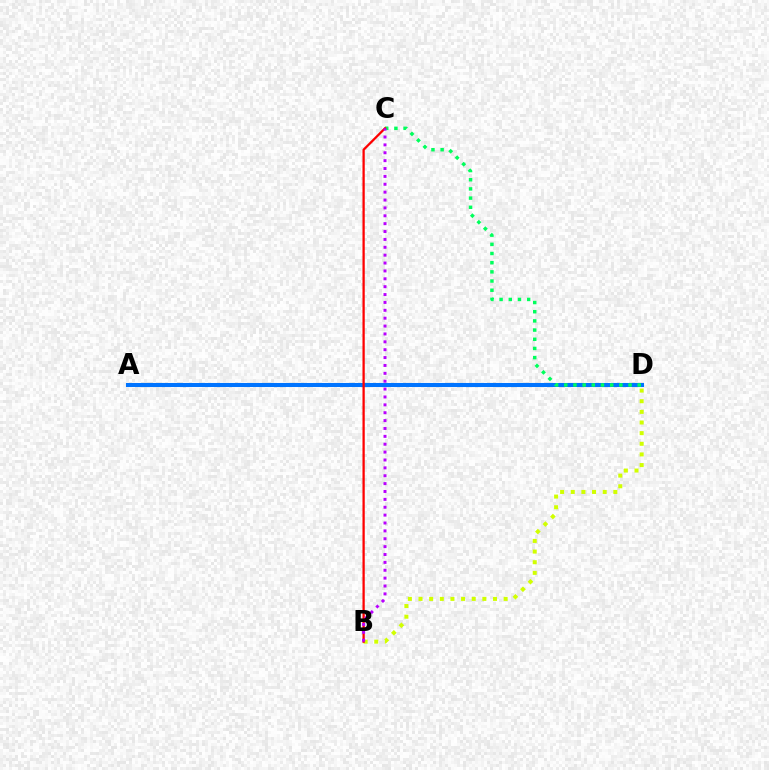{('A', 'D'): [{'color': '#0074ff', 'line_style': 'solid', 'thickness': 2.93}], ('C', 'D'): [{'color': '#00ff5c', 'line_style': 'dotted', 'thickness': 2.49}], ('B', 'D'): [{'color': '#d1ff00', 'line_style': 'dotted', 'thickness': 2.89}], ('B', 'C'): [{'color': '#ff0000', 'line_style': 'solid', 'thickness': 1.64}, {'color': '#b900ff', 'line_style': 'dotted', 'thickness': 2.14}]}